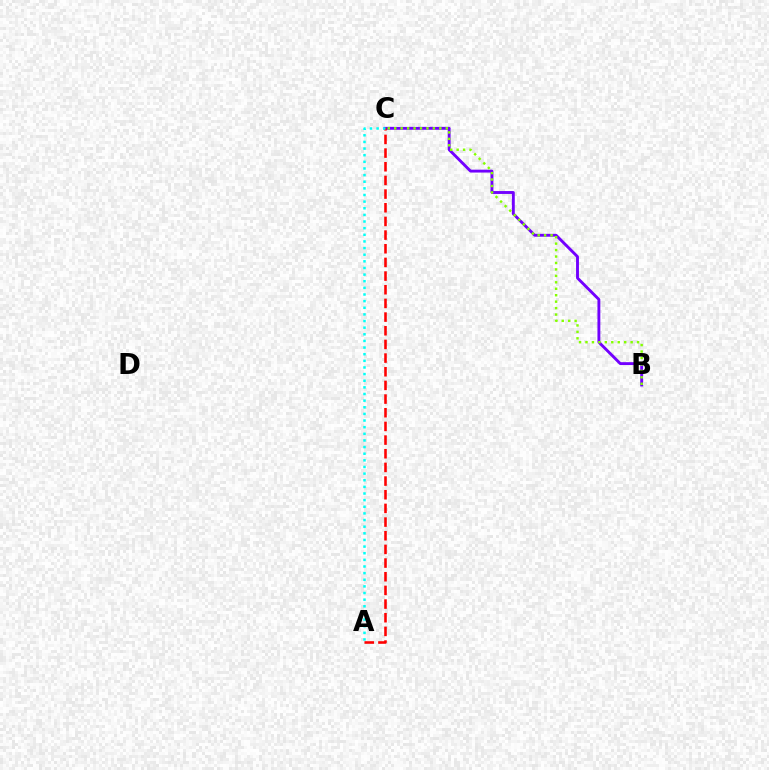{('B', 'C'): [{'color': '#7200ff', 'line_style': 'solid', 'thickness': 2.07}, {'color': '#84ff00', 'line_style': 'dotted', 'thickness': 1.75}], ('A', 'C'): [{'color': '#ff0000', 'line_style': 'dashed', 'thickness': 1.86}, {'color': '#00fff6', 'line_style': 'dotted', 'thickness': 1.8}]}